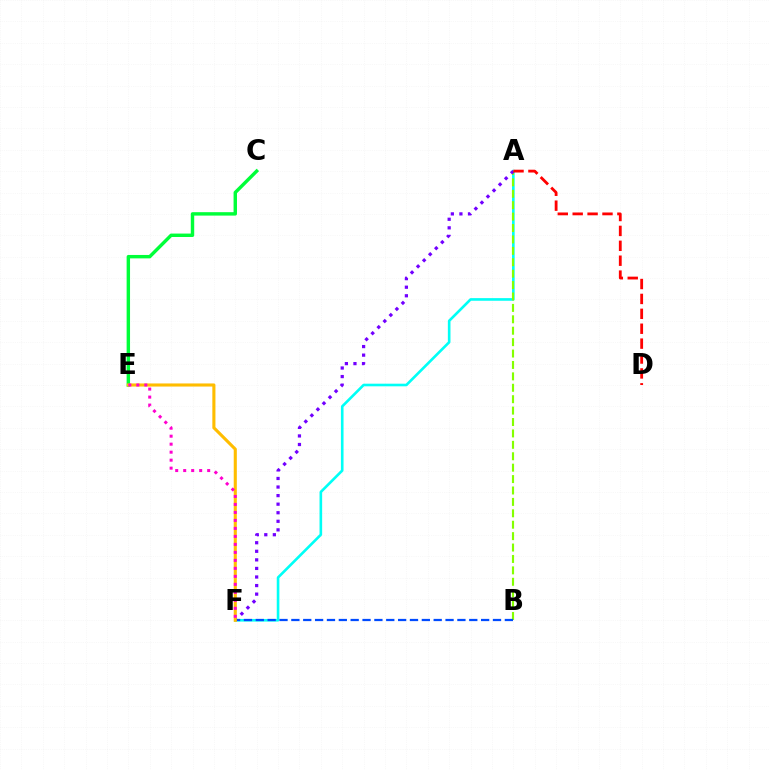{('A', 'F'): [{'color': '#00fff6', 'line_style': 'solid', 'thickness': 1.89}, {'color': '#7200ff', 'line_style': 'dotted', 'thickness': 2.33}], ('A', 'B'): [{'color': '#84ff00', 'line_style': 'dashed', 'thickness': 1.55}], ('B', 'F'): [{'color': '#004bff', 'line_style': 'dashed', 'thickness': 1.61}], ('A', 'D'): [{'color': '#ff0000', 'line_style': 'dashed', 'thickness': 2.02}], ('C', 'E'): [{'color': '#00ff39', 'line_style': 'solid', 'thickness': 2.46}], ('E', 'F'): [{'color': '#ffbd00', 'line_style': 'solid', 'thickness': 2.23}, {'color': '#ff00cf', 'line_style': 'dotted', 'thickness': 2.17}]}